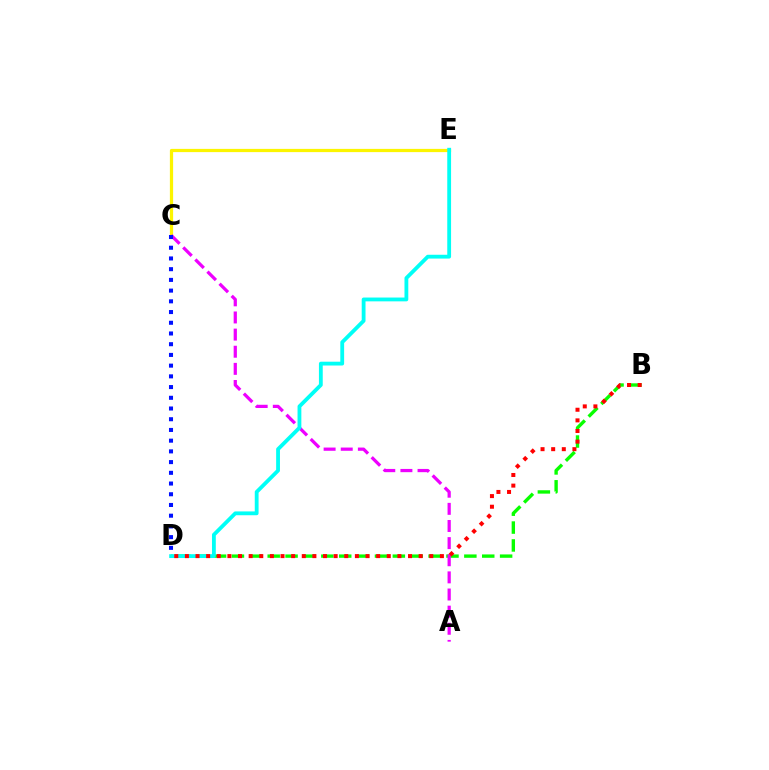{('C', 'E'): [{'color': '#fcf500', 'line_style': 'solid', 'thickness': 2.32}], ('B', 'D'): [{'color': '#08ff00', 'line_style': 'dashed', 'thickness': 2.43}, {'color': '#ff0000', 'line_style': 'dotted', 'thickness': 2.89}], ('A', 'C'): [{'color': '#ee00ff', 'line_style': 'dashed', 'thickness': 2.33}], ('C', 'D'): [{'color': '#0010ff', 'line_style': 'dotted', 'thickness': 2.91}], ('D', 'E'): [{'color': '#00fff6', 'line_style': 'solid', 'thickness': 2.75}]}